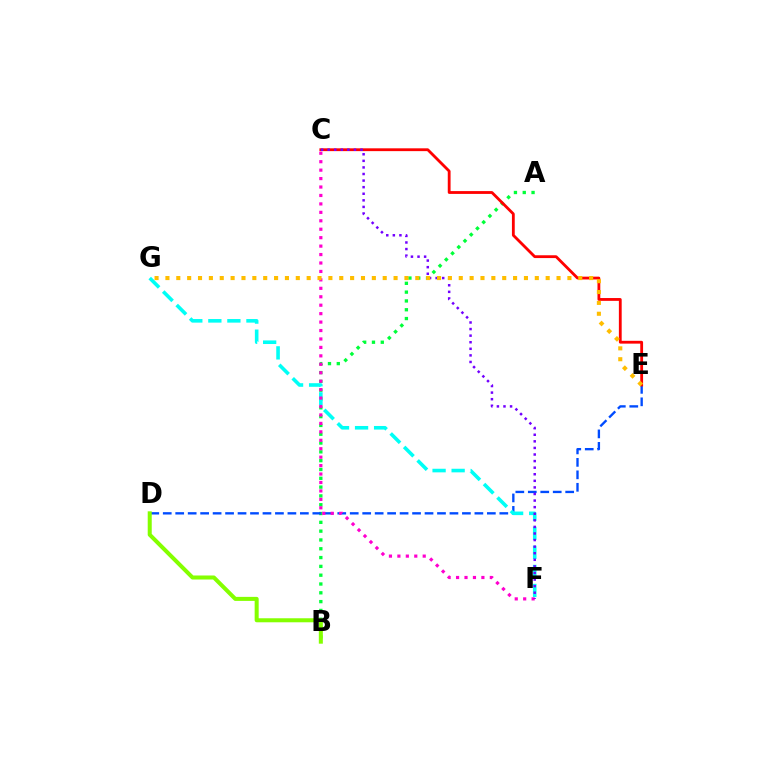{('A', 'B'): [{'color': '#00ff39', 'line_style': 'dotted', 'thickness': 2.39}], ('D', 'E'): [{'color': '#004bff', 'line_style': 'dashed', 'thickness': 1.69}], ('F', 'G'): [{'color': '#00fff6', 'line_style': 'dashed', 'thickness': 2.59}], ('B', 'D'): [{'color': '#84ff00', 'line_style': 'solid', 'thickness': 2.9}], ('C', 'F'): [{'color': '#ff00cf', 'line_style': 'dotted', 'thickness': 2.29}, {'color': '#7200ff', 'line_style': 'dotted', 'thickness': 1.79}], ('C', 'E'): [{'color': '#ff0000', 'line_style': 'solid', 'thickness': 2.03}], ('E', 'G'): [{'color': '#ffbd00', 'line_style': 'dotted', 'thickness': 2.95}]}